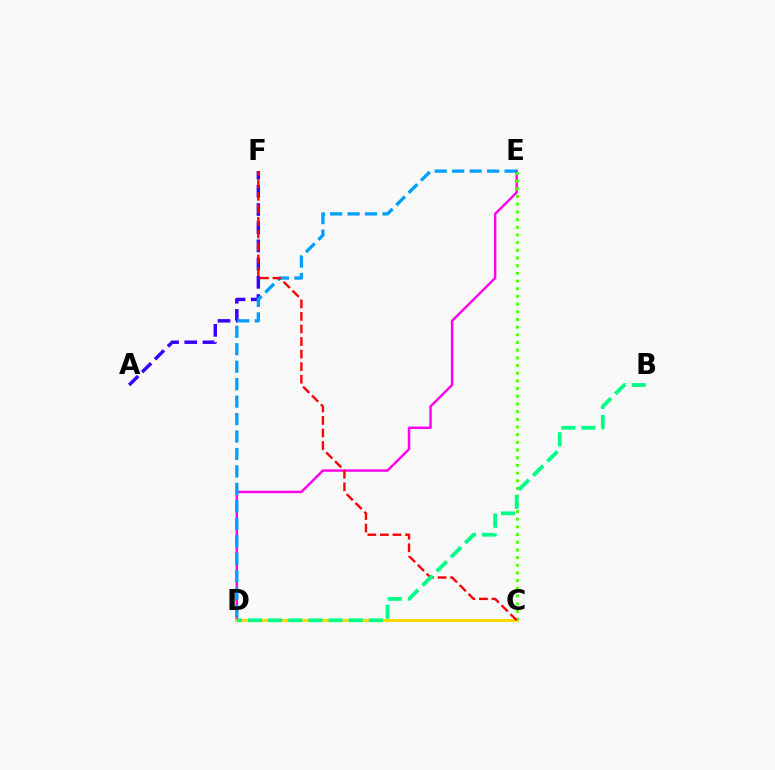{('D', 'E'): [{'color': '#ff00ed', 'line_style': 'solid', 'thickness': 1.76}, {'color': '#009eff', 'line_style': 'dashed', 'thickness': 2.37}], ('A', 'F'): [{'color': '#3700ff', 'line_style': 'dashed', 'thickness': 2.47}], ('C', 'D'): [{'color': '#ffd500', 'line_style': 'solid', 'thickness': 2.09}], ('C', 'E'): [{'color': '#4fff00', 'line_style': 'dotted', 'thickness': 2.09}], ('C', 'F'): [{'color': '#ff0000', 'line_style': 'dashed', 'thickness': 1.71}], ('B', 'D'): [{'color': '#00ff86', 'line_style': 'dashed', 'thickness': 2.74}]}